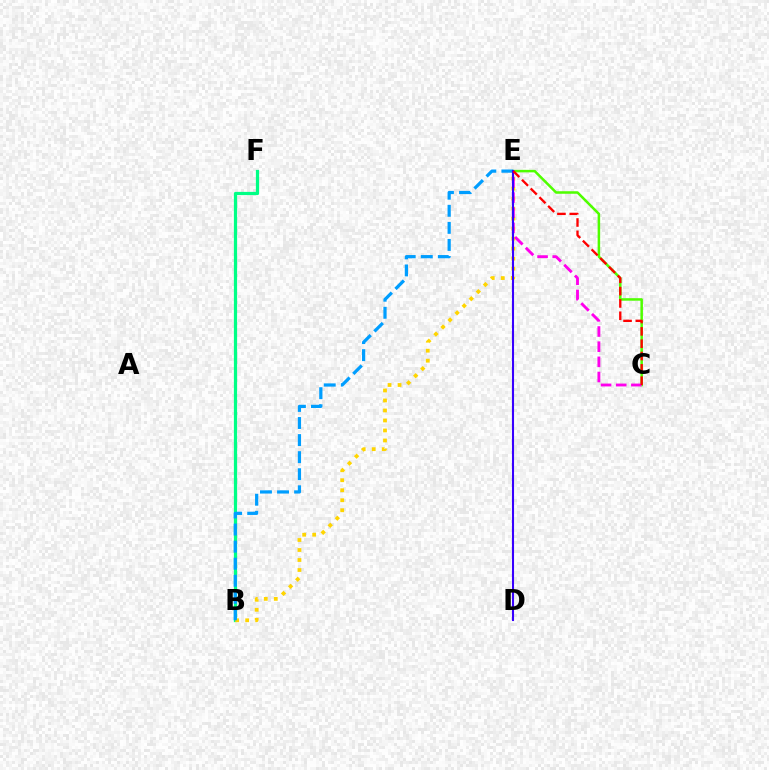{('B', 'F'): [{'color': '#00ff86', 'line_style': 'solid', 'thickness': 2.32}], ('B', 'E'): [{'color': '#ffd500', 'line_style': 'dotted', 'thickness': 2.72}, {'color': '#009eff', 'line_style': 'dashed', 'thickness': 2.32}], ('C', 'E'): [{'color': '#4fff00', 'line_style': 'solid', 'thickness': 1.81}, {'color': '#ff00ed', 'line_style': 'dashed', 'thickness': 2.06}, {'color': '#ff0000', 'line_style': 'dashed', 'thickness': 1.68}], ('D', 'E'): [{'color': '#3700ff', 'line_style': 'solid', 'thickness': 1.5}]}